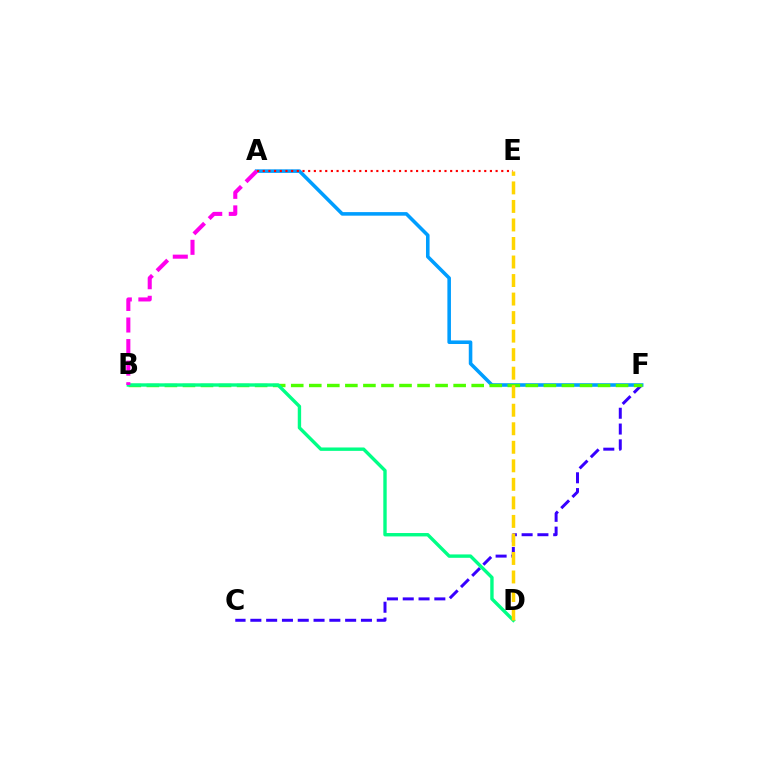{('C', 'F'): [{'color': '#3700ff', 'line_style': 'dashed', 'thickness': 2.15}], ('A', 'F'): [{'color': '#009eff', 'line_style': 'solid', 'thickness': 2.57}], ('B', 'F'): [{'color': '#4fff00', 'line_style': 'dashed', 'thickness': 2.45}], ('A', 'E'): [{'color': '#ff0000', 'line_style': 'dotted', 'thickness': 1.54}], ('B', 'D'): [{'color': '#00ff86', 'line_style': 'solid', 'thickness': 2.44}], ('D', 'E'): [{'color': '#ffd500', 'line_style': 'dashed', 'thickness': 2.52}], ('A', 'B'): [{'color': '#ff00ed', 'line_style': 'dashed', 'thickness': 2.93}]}